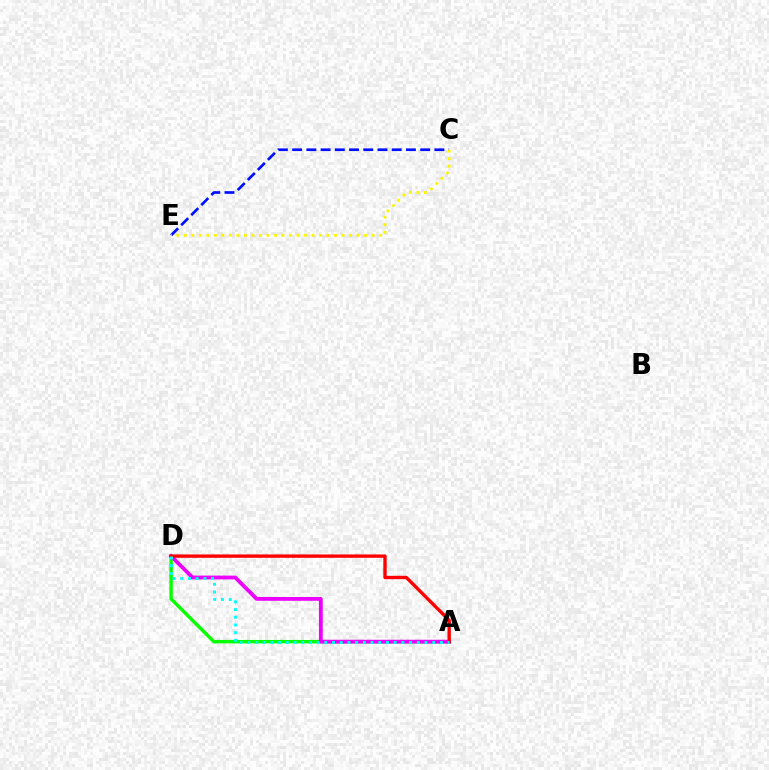{('C', 'E'): [{'color': '#0010ff', 'line_style': 'dashed', 'thickness': 1.93}, {'color': '#fcf500', 'line_style': 'dotted', 'thickness': 2.04}], ('A', 'D'): [{'color': '#08ff00', 'line_style': 'solid', 'thickness': 2.46}, {'color': '#ee00ff', 'line_style': 'solid', 'thickness': 2.74}, {'color': '#ff0000', 'line_style': 'solid', 'thickness': 2.43}, {'color': '#00fff6', 'line_style': 'dotted', 'thickness': 2.09}]}